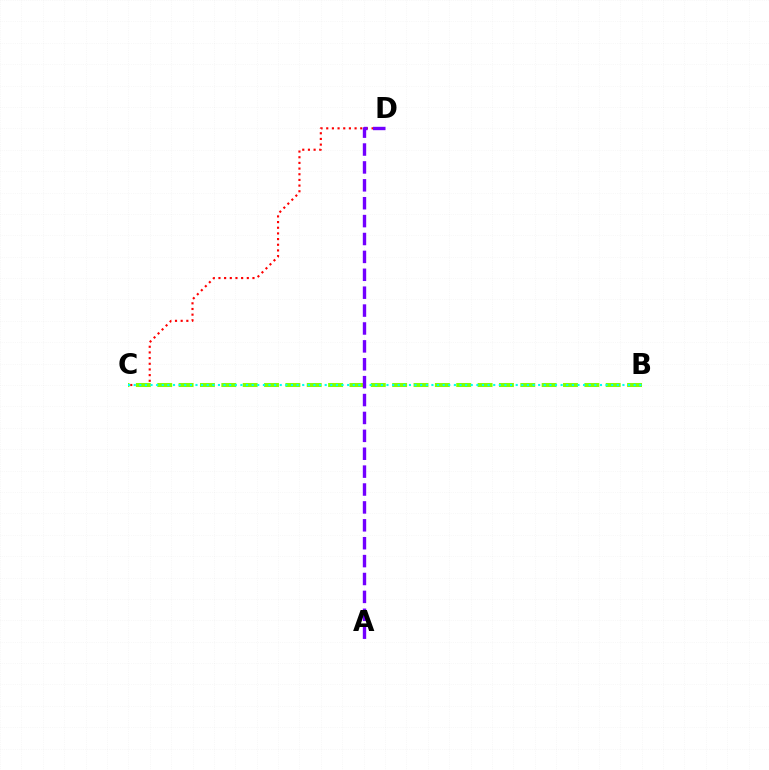{('C', 'D'): [{'color': '#ff0000', 'line_style': 'dotted', 'thickness': 1.54}], ('B', 'C'): [{'color': '#84ff00', 'line_style': 'dashed', 'thickness': 2.9}, {'color': '#00fff6', 'line_style': 'dotted', 'thickness': 1.53}], ('A', 'D'): [{'color': '#7200ff', 'line_style': 'dashed', 'thickness': 2.43}]}